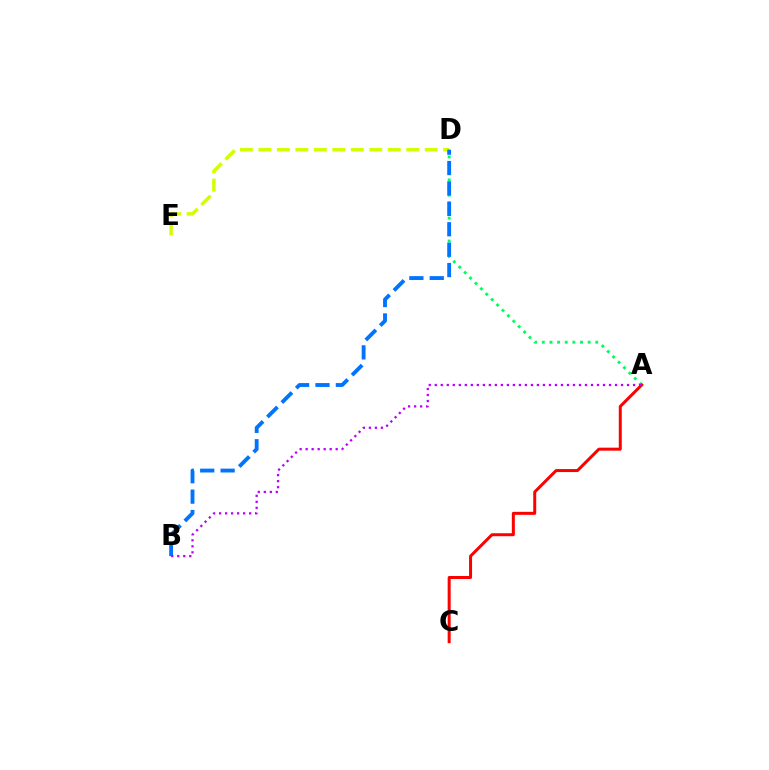{('D', 'E'): [{'color': '#d1ff00', 'line_style': 'dashed', 'thickness': 2.51}], ('A', 'D'): [{'color': '#00ff5c', 'line_style': 'dotted', 'thickness': 2.08}], ('B', 'D'): [{'color': '#0074ff', 'line_style': 'dashed', 'thickness': 2.77}], ('A', 'C'): [{'color': '#ff0000', 'line_style': 'solid', 'thickness': 2.16}], ('A', 'B'): [{'color': '#b900ff', 'line_style': 'dotted', 'thickness': 1.63}]}